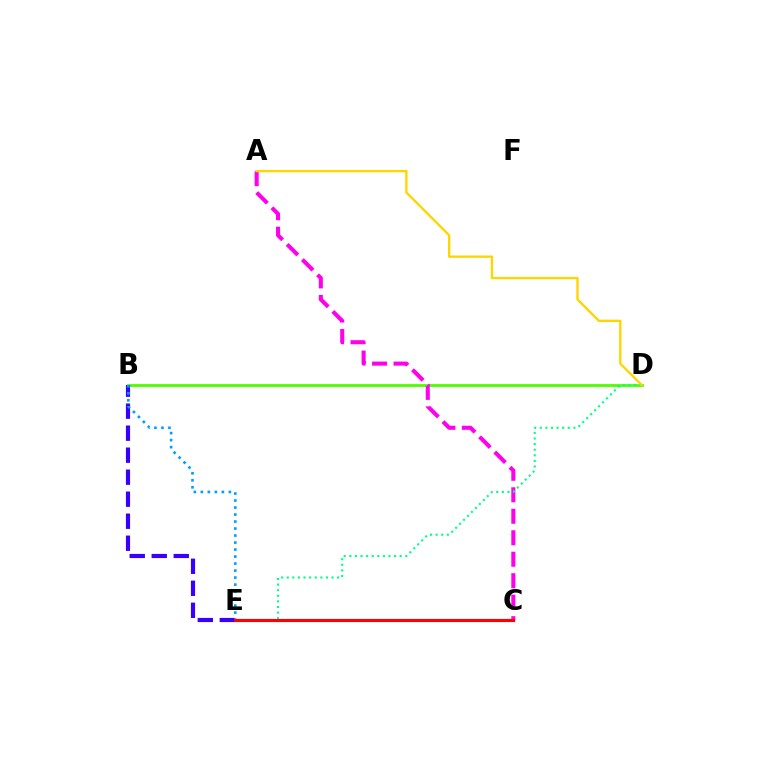{('B', 'D'): [{'color': '#4fff00', 'line_style': 'solid', 'thickness': 2.04}], ('A', 'C'): [{'color': '#ff00ed', 'line_style': 'dashed', 'thickness': 2.92}], ('B', 'E'): [{'color': '#3700ff', 'line_style': 'dashed', 'thickness': 2.99}, {'color': '#009eff', 'line_style': 'dotted', 'thickness': 1.9}], ('D', 'E'): [{'color': '#00ff86', 'line_style': 'dotted', 'thickness': 1.52}], ('A', 'D'): [{'color': '#ffd500', 'line_style': 'solid', 'thickness': 1.68}], ('C', 'E'): [{'color': '#ff0000', 'line_style': 'solid', 'thickness': 2.25}]}